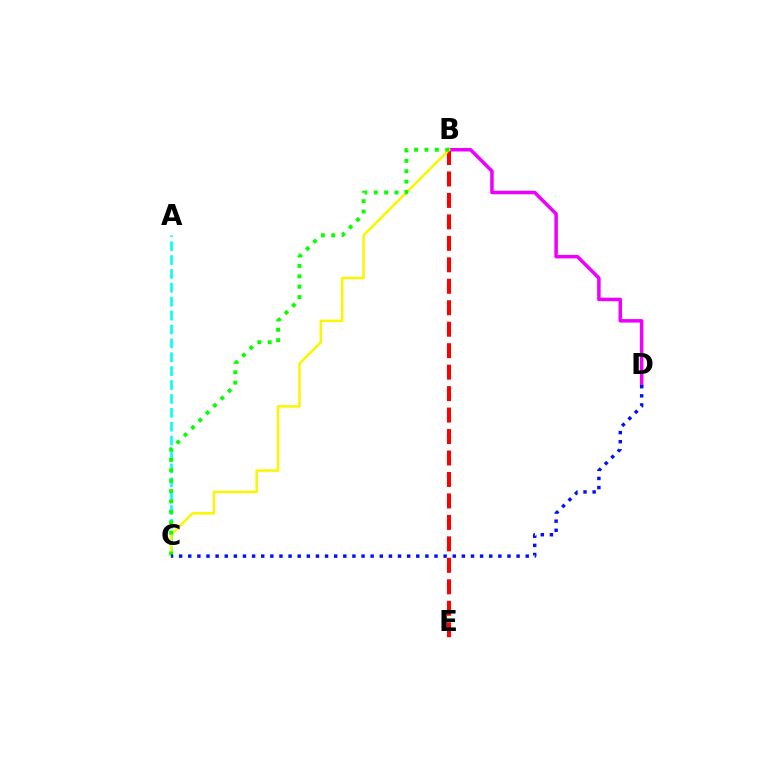{('A', 'C'): [{'color': '#00fff6', 'line_style': 'dashed', 'thickness': 1.89}], ('B', 'E'): [{'color': '#ff0000', 'line_style': 'dashed', 'thickness': 2.92}], ('B', 'D'): [{'color': '#ee00ff', 'line_style': 'solid', 'thickness': 2.52}], ('B', 'C'): [{'color': '#fcf500', 'line_style': 'solid', 'thickness': 1.82}, {'color': '#08ff00', 'line_style': 'dotted', 'thickness': 2.82}], ('C', 'D'): [{'color': '#0010ff', 'line_style': 'dotted', 'thickness': 2.48}]}